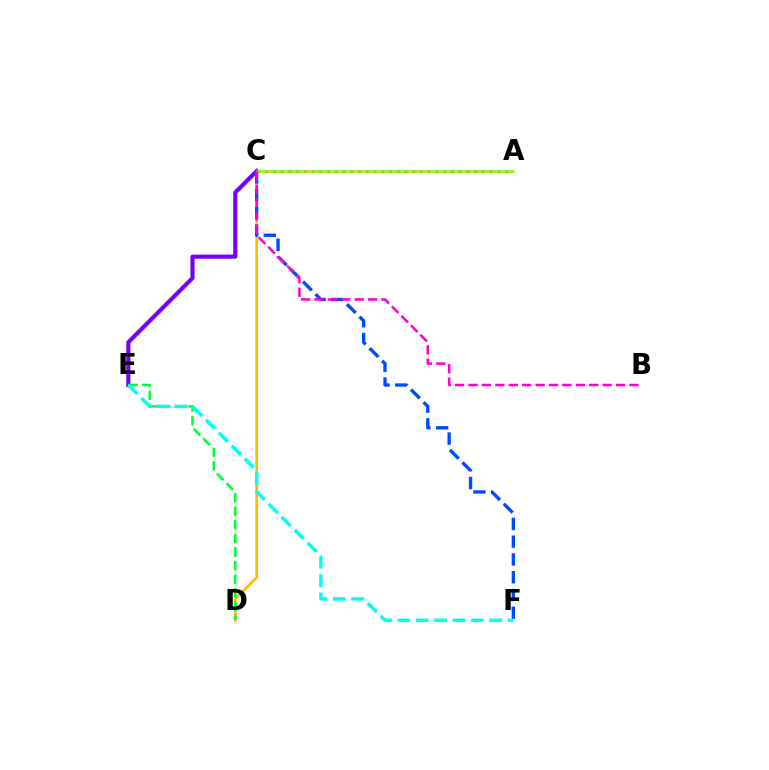{('C', 'D'): [{'color': '#ffbd00', 'line_style': 'solid', 'thickness': 1.94}], ('C', 'E'): [{'color': '#7200ff', 'line_style': 'solid', 'thickness': 2.96}], ('C', 'F'): [{'color': '#004bff', 'line_style': 'dashed', 'thickness': 2.41}], ('A', 'C'): [{'color': '#ff0000', 'line_style': 'dotted', 'thickness': 2.1}, {'color': '#84ff00', 'line_style': 'solid', 'thickness': 1.8}], ('D', 'E'): [{'color': '#00ff39', 'line_style': 'dashed', 'thickness': 1.84}], ('E', 'F'): [{'color': '#00fff6', 'line_style': 'dashed', 'thickness': 2.5}], ('B', 'C'): [{'color': '#ff00cf', 'line_style': 'dashed', 'thickness': 1.82}]}